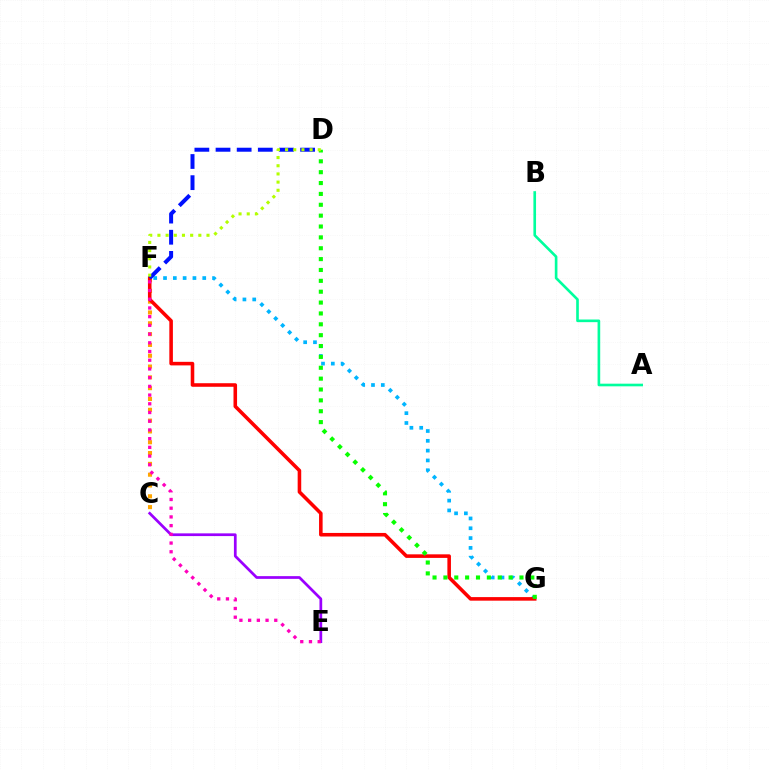{('C', 'F'): [{'color': '#ffa500', 'line_style': 'dotted', 'thickness': 2.94}], ('F', 'G'): [{'color': '#00b5ff', 'line_style': 'dotted', 'thickness': 2.66}, {'color': '#ff0000', 'line_style': 'solid', 'thickness': 2.57}], ('D', 'G'): [{'color': '#08ff00', 'line_style': 'dotted', 'thickness': 2.95}], ('A', 'B'): [{'color': '#00ff9d', 'line_style': 'solid', 'thickness': 1.9}], ('D', 'F'): [{'color': '#0010ff', 'line_style': 'dashed', 'thickness': 2.87}, {'color': '#b3ff00', 'line_style': 'dotted', 'thickness': 2.22}], ('C', 'E'): [{'color': '#9b00ff', 'line_style': 'solid', 'thickness': 1.96}], ('E', 'F'): [{'color': '#ff00bd', 'line_style': 'dotted', 'thickness': 2.37}]}